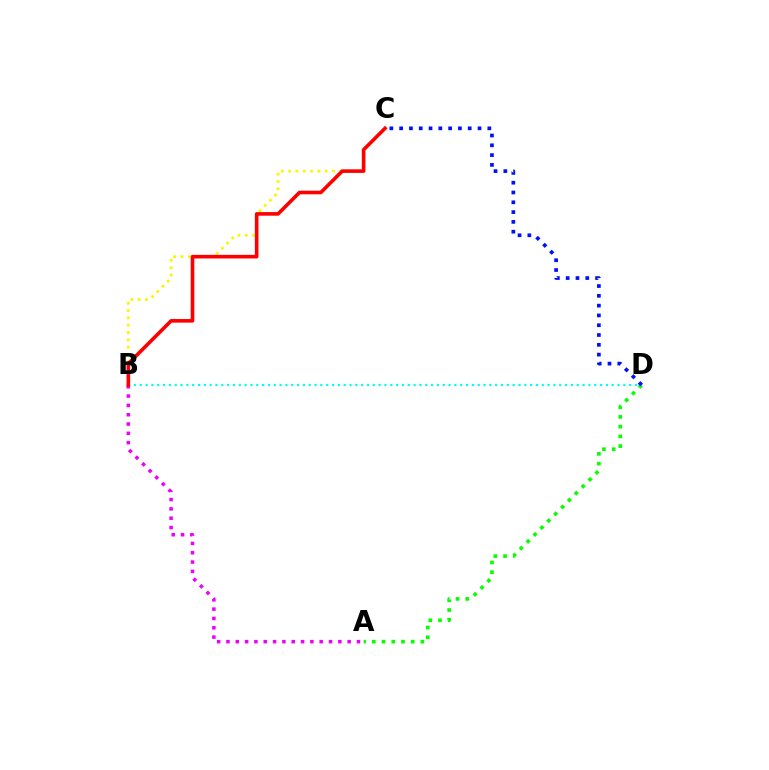{('B', 'C'): [{'color': '#fcf500', 'line_style': 'dotted', 'thickness': 1.99}, {'color': '#ff0000', 'line_style': 'solid', 'thickness': 2.59}], ('A', 'B'): [{'color': '#ee00ff', 'line_style': 'dotted', 'thickness': 2.53}], ('A', 'D'): [{'color': '#08ff00', 'line_style': 'dotted', 'thickness': 2.64}], ('B', 'D'): [{'color': '#00fff6', 'line_style': 'dotted', 'thickness': 1.58}], ('C', 'D'): [{'color': '#0010ff', 'line_style': 'dotted', 'thickness': 2.66}]}